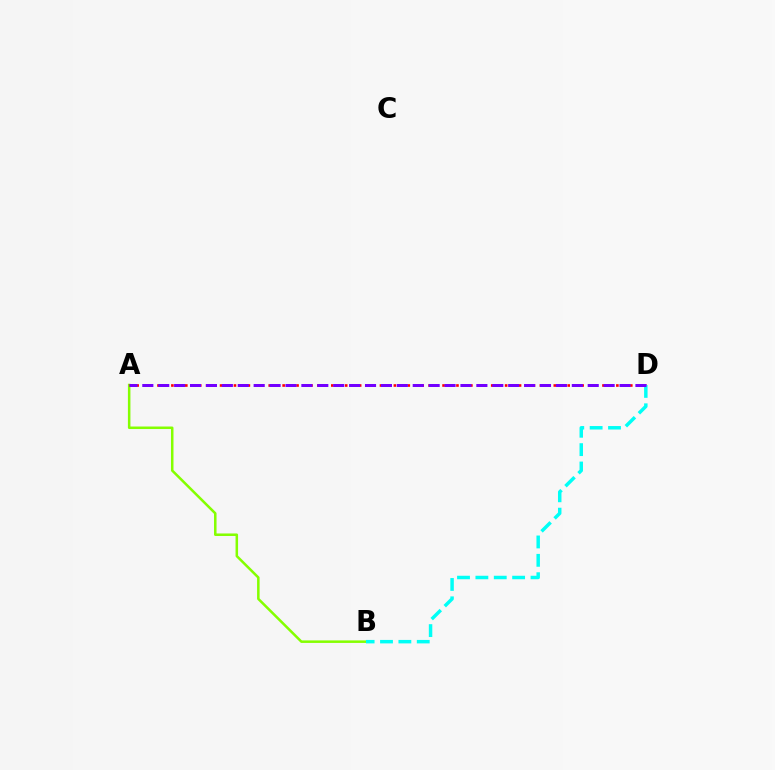{('A', 'B'): [{'color': '#84ff00', 'line_style': 'solid', 'thickness': 1.82}], ('A', 'D'): [{'color': '#ff0000', 'line_style': 'dotted', 'thickness': 1.89}, {'color': '#7200ff', 'line_style': 'dashed', 'thickness': 2.16}], ('B', 'D'): [{'color': '#00fff6', 'line_style': 'dashed', 'thickness': 2.5}]}